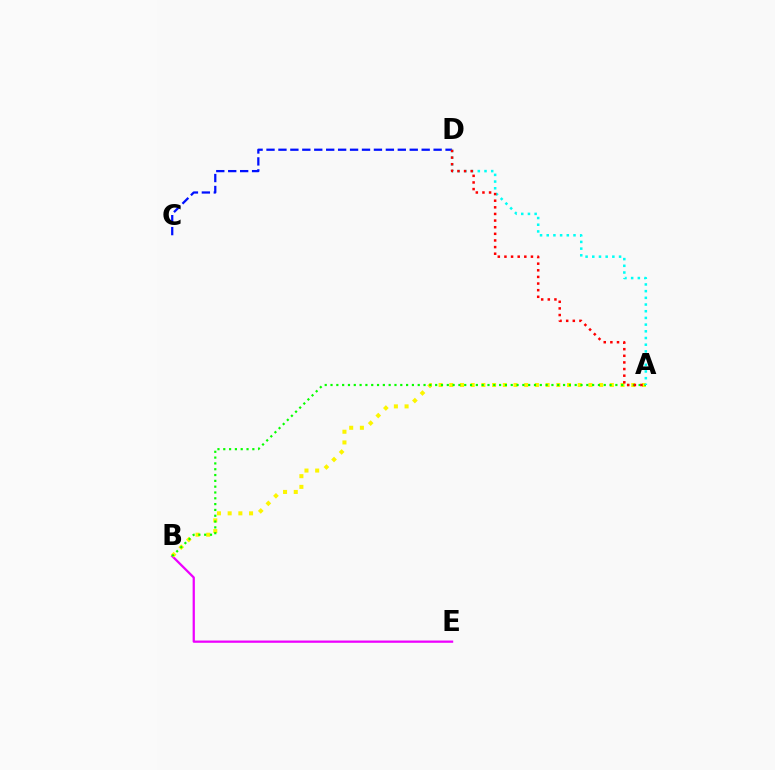{('B', 'E'): [{'color': '#ee00ff', 'line_style': 'solid', 'thickness': 1.62}], ('A', 'B'): [{'color': '#fcf500', 'line_style': 'dotted', 'thickness': 2.91}, {'color': '#08ff00', 'line_style': 'dotted', 'thickness': 1.58}], ('C', 'D'): [{'color': '#0010ff', 'line_style': 'dashed', 'thickness': 1.62}], ('A', 'D'): [{'color': '#00fff6', 'line_style': 'dotted', 'thickness': 1.82}, {'color': '#ff0000', 'line_style': 'dotted', 'thickness': 1.8}]}